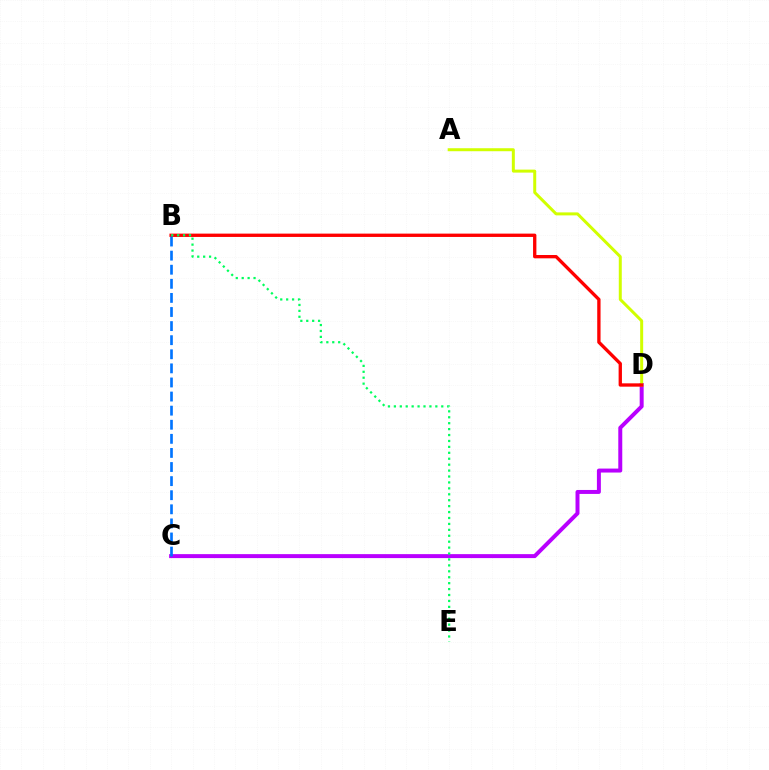{('C', 'D'): [{'color': '#b900ff', 'line_style': 'solid', 'thickness': 2.86}], ('A', 'D'): [{'color': '#d1ff00', 'line_style': 'solid', 'thickness': 2.15}], ('B', 'D'): [{'color': '#ff0000', 'line_style': 'solid', 'thickness': 2.4}], ('B', 'E'): [{'color': '#00ff5c', 'line_style': 'dotted', 'thickness': 1.61}], ('B', 'C'): [{'color': '#0074ff', 'line_style': 'dashed', 'thickness': 1.91}]}